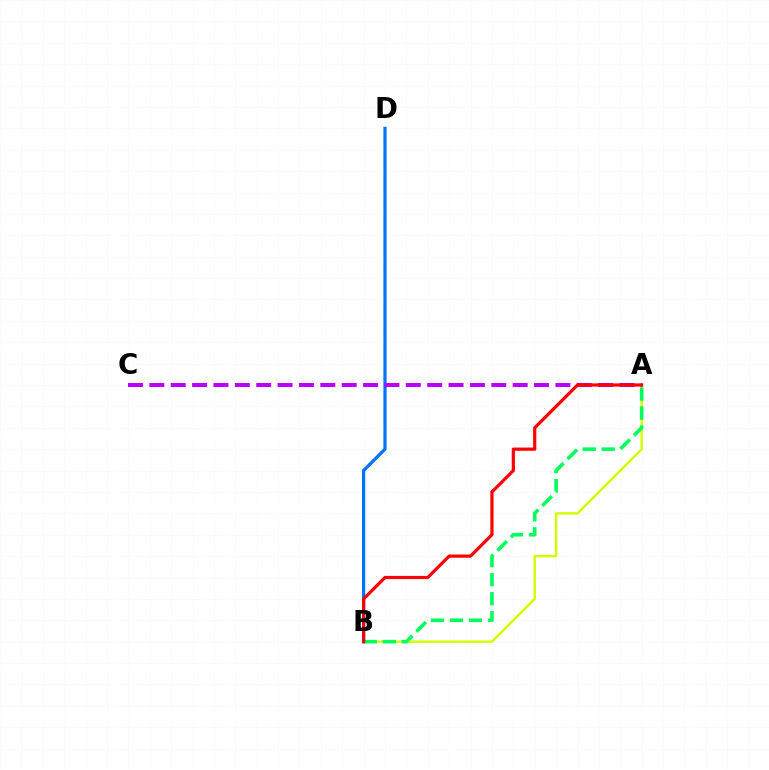{('B', 'D'): [{'color': '#0074ff', 'line_style': 'solid', 'thickness': 2.32}], ('A', 'B'): [{'color': '#d1ff00', 'line_style': 'solid', 'thickness': 1.74}, {'color': '#00ff5c', 'line_style': 'dashed', 'thickness': 2.58}, {'color': '#ff0000', 'line_style': 'solid', 'thickness': 2.31}], ('A', 'C'): [{'color': '#b900ff', 'line_style': 'dashed', 'thickness': 2.9}]}